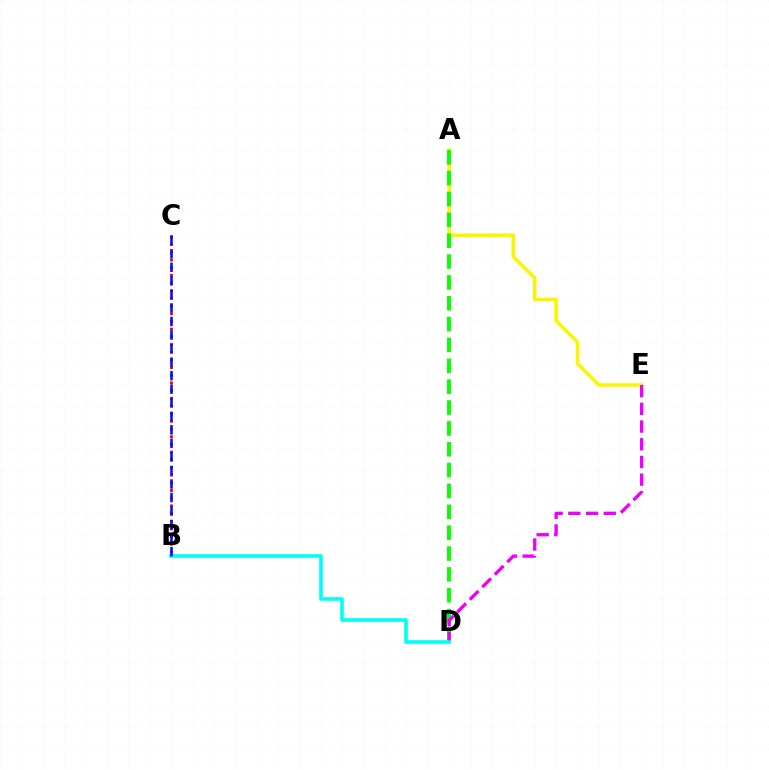{('A', 'E'): [{'color': '#fcf500', 'line_style': 'solid', 'thickness': 2.57}], ('A', 'D'): [{'color': '#08ff00', 'line_style': 'dashed', 'thickness': 2.83}], ('D', 'E'): [{'color': '#ee00ff', 'line_style': 'dashed', 'thickness': 2.4}], ('B', 'D'): [{'color': '#00fff6', 'line_style': 'solid', 'thickness': 2.6}], ('B', 'C'): [{'color': '#ff0000', 'line_style': 'dotted', 'thickness': 2.09}, {'color': '#0010ff', 'line_style': 'dashed', 'thickness': 1.84}]}